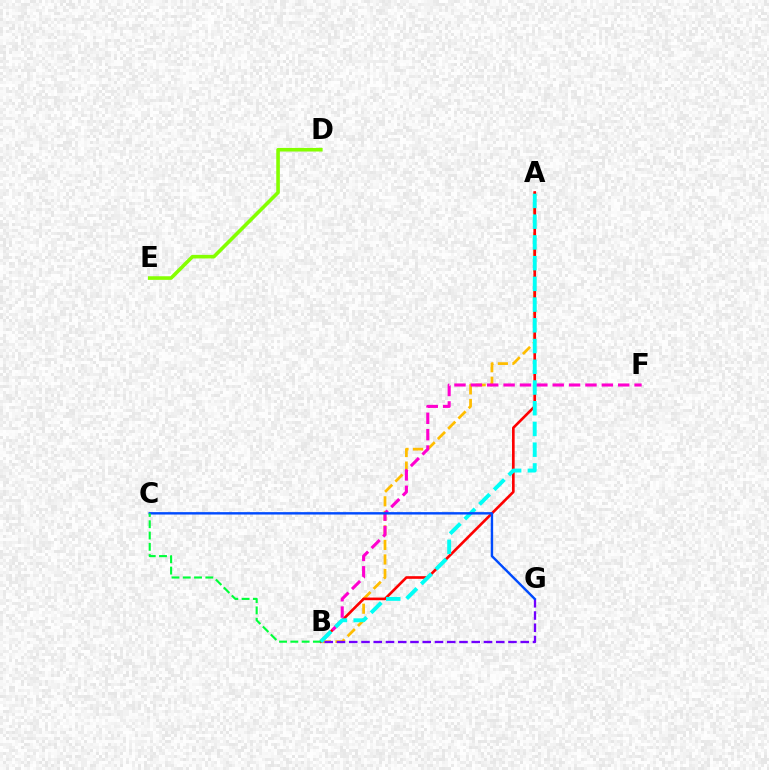{('A', 'B'): [{'color': '#ffbd00', 'line_style': 'dashed', 'thickness': 1.97}, {'color': '#ff0000', 'line_style': 'solid', 'thickness': 1.91}, {'color': '#00fff6', 'line_style': 'dashed', 'thickness': 2.82}], ('B', 'F'): [{'color': '#ff00cf', 'line_style': 'dashed', 'thickness': 2.22}], ('D', 'E'): [{'color': '#84ff00', 'line_style': 'solid', 'thickness': 2.59}], ('B', 'G'): [{'color': '#7200ff', 'line_style': 'dashed', 'thickness': 1.66}], ('C', 'G'): [{'color': '#004bff', 'line_style': 'solid', 'thickness': 1.73}], ('B', 'C'): [{'color': '#00ff39', 'line_style': 'dashed', 'thickness': 1.53}]}